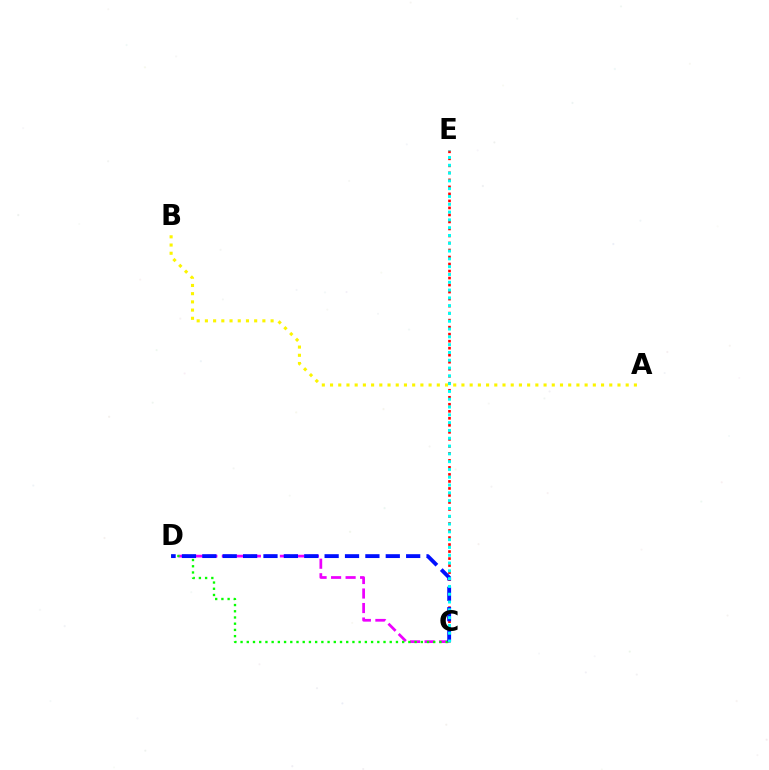{('C', 'D'): [{'color': '#ee00ff', 'line_style': 'dashed', 'thickness': 1.97}, {'color': '#08ff00', 'line_style': 'dotted', 'thickness': 1.69}, {'color': '#0010ff', 'line_style': 'dashed', 'thickness': 2.77}], ('C', 'E'): [{'color': '#ff0000', 'line_style': 'dotted', 'thickness': 1.91}, {'color': '#00fff6', 'line_style': 'dotted', 'thickness': 2.12}], ('A', 'B'): [{'color': '#fcf500', 'line_style': 'dotted', 'thickness': 2.23}]}